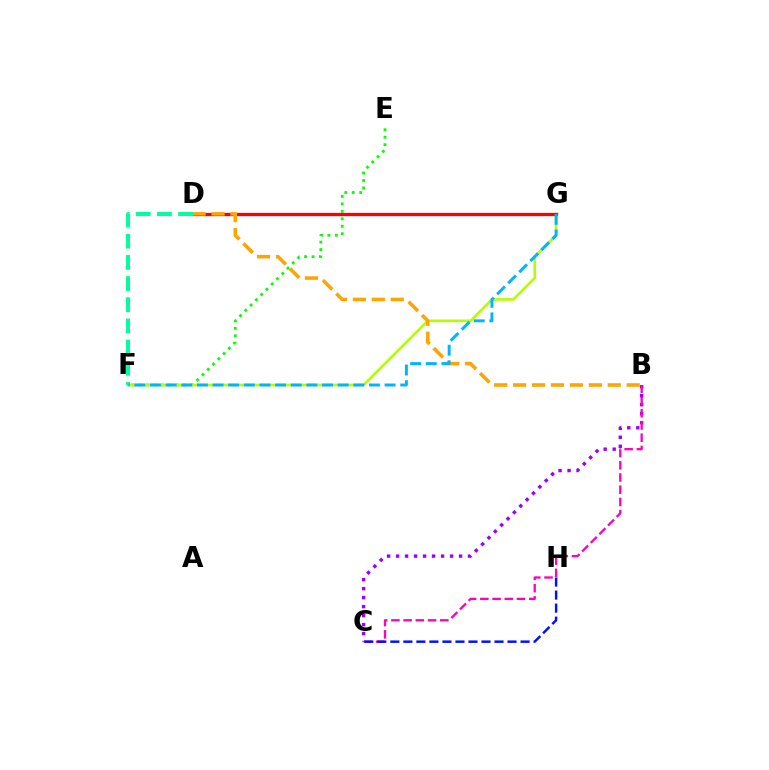{('E', 'F'): [{'color': '#08ff00', 'line_style': 'dotted', 'thickness': 2.03}], ('B', 'C'): [{'color': '#9b00ff', 'line_style': 'dotted', 'thickness': 2.44}, {'color': '#ff00bd', 'line_style': 'dashed', 'thickness': 1.66}], ('F', 'G'): [{'color': '#b3ff00', 'line_style': 'solid', 'thickness': 1.91}, {'color': '#00b5ff', 'line_style': 'dashed', 'thickness': 2.12}], ('D', 'G'): [{'color': '#ff0000', 'line_style': 'solid', 'thickness': 2.35}], ('B', 'D'): [{'color': '#ffa500', 'line_style': 'dashed', 'thickness': 2.57}], ('D', 'F'): [{'color': '#00ff9d', 'line_style': 'dashed', 'thickness': 2.88}], ('C', 'H'): [{'color': '#0010ff', 'line_style': 'dashed', 'thickness': 1.77}]}